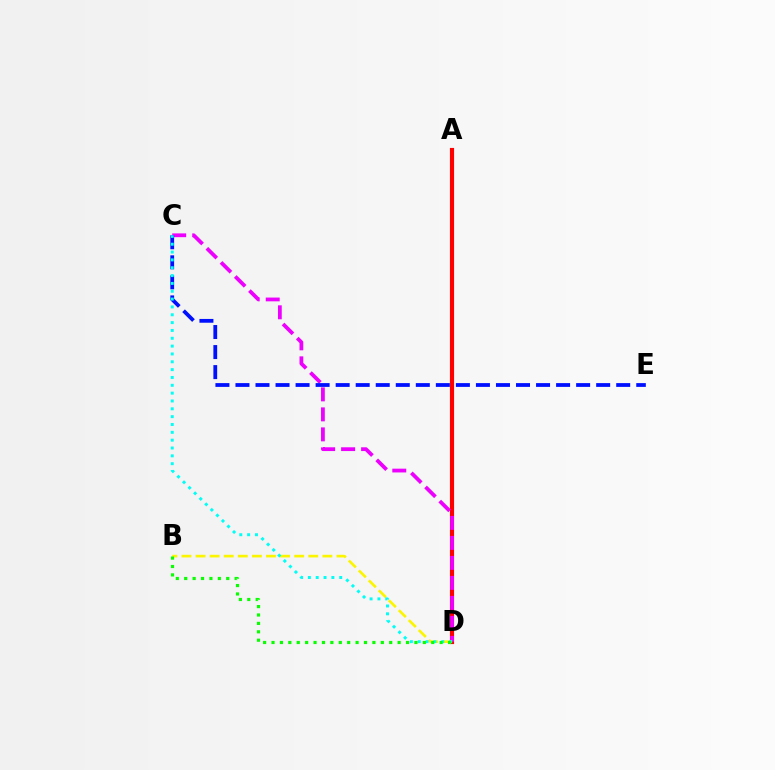{('A', 'D'): [{'color': '#ff0000', 'line_style': 'solid', 'thickness': 2.98}], ('C', 'D'): [{'color': '#ee00ff', 'line_style': 'dashed', 'thickness': 2.72}, {'color': '#00fff6', 'line_style': 'dotted', 'thickness': 2.13}], ('B', 'D'): [{'color': '#fcf500', 'line_style': 'dashed', 'thickness': 1.92}, {'color': '#08ff00', 'line_style': 'dotted', 'thickness': 2.28}], ('C', 'E'): [{'color': '#0010ff', 'line_style': 'dashed', 'thickness': 2.72}]}